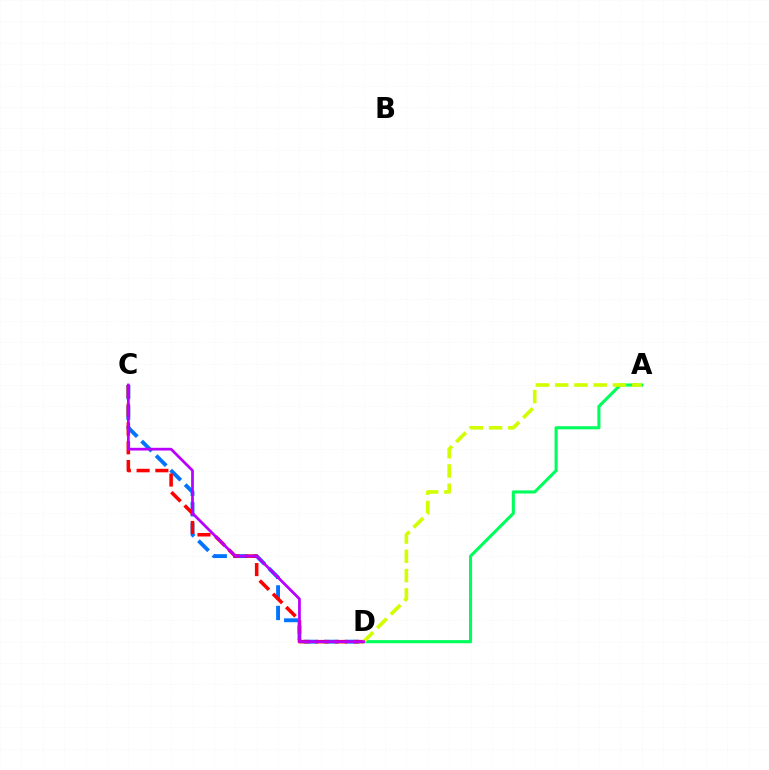{('A', 'D'): [{'color': '#00ff5c', 'line_style': 'solid', 'thickness': 2.23}, {'color': '#d1ff00', 'line_style': 'dashed', 'thickness': 2.62}], ('C', 'D'): [{'color': '#0074ff', 'line_style': 'dashed', 'thickness': 2.79}, {'color': '#ff0000', 'line_style': 'dashed', 'thickness': 2.55}, {'color': '#b900ff', 'line_style': 'solid', 'thickness': 1.98}]}